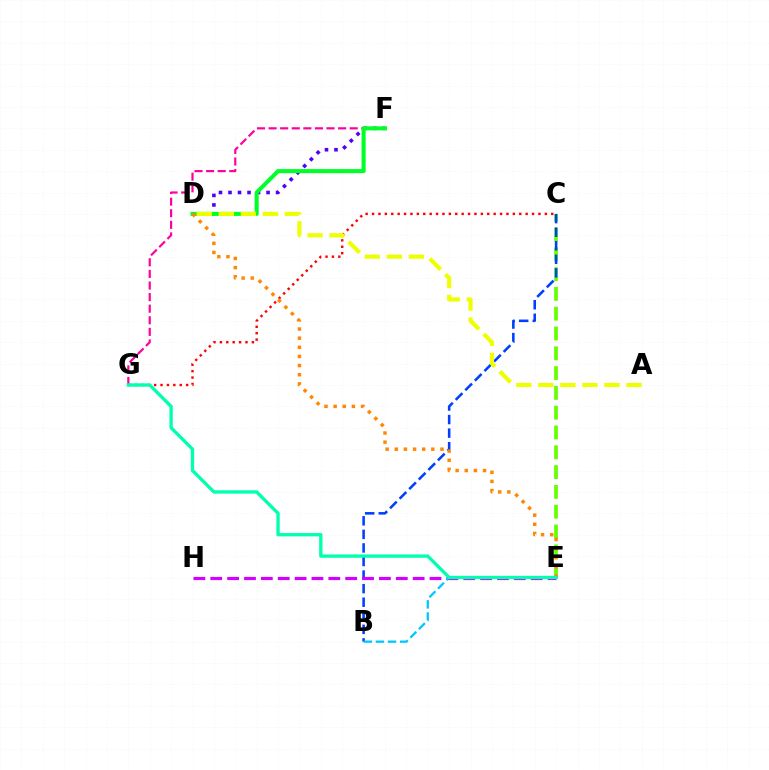{('C', 'E'): [{'color': '#66ff00', 'line_style': 'dashed', 'thickness': 2.69}], ('B', 'C'): [{'color': '#003fff', 'line_style': 'dashed', 'thickness': 1.84}], ('C', 'G'): [{'color': '#ff0000', 'line_style': 'dotted', 'thickness': 1.74}], ('D', 'F'): [{'color': '#4f00ff', 'line_style': 'dotted', 'thickness': 2.59}, {'color': '#00ff27', 'line_style': 'solid', 'thickness': 2.91}], ('F', 'G'): [{'color': '#ff00a0', 'line_style': 'dashed', 'thickness': 1.57}], ('E', 'H'): [{'color': '#d600ff', 'line_style': 'dashed', 'thickness': 2.29}], ('B', 'E'): [{'color': '#00c7ff', 'line_style': 'dashed', 'thickness': 1.64}], ('D', 'E'): [{'color': '#ff8800', 'line_style': 'dotted', 'thickness': 2.48}], ('E', 'G'): [{'color': '#00ffaf', 'line_style': 'solid', 'thickness': 2.4}], ('A', 'D'): [{'color': '#eeff00', 'line_style': 'dashed', 'thickness': 2.99}]}